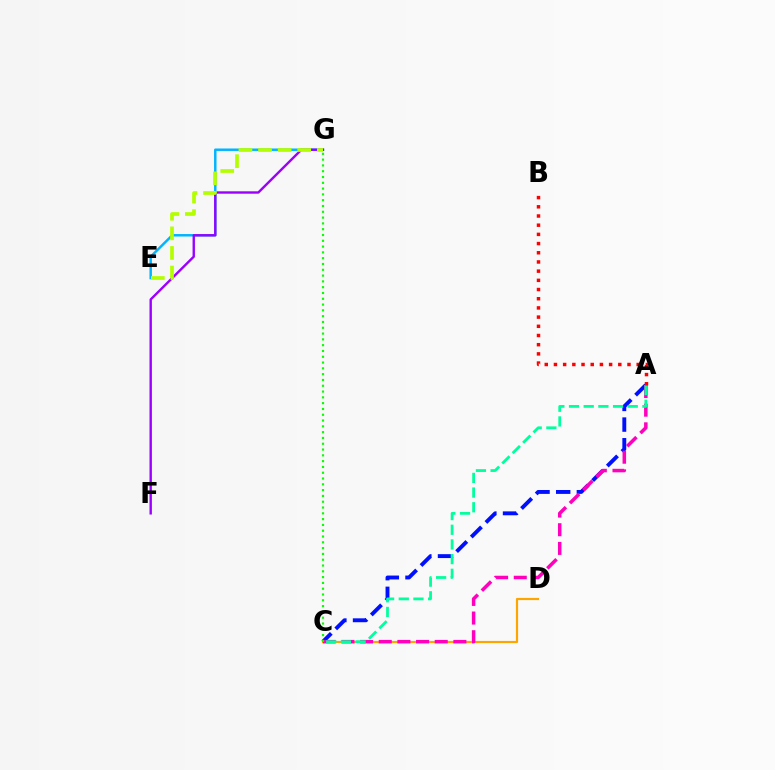{('E', 'G'): [{'color': '#00b5ff', 'line_style': 'solid', 'thickness': 1.78}, {'color': '#b3ff00', 'line_style': 'dashed', 'thickness': 2.66}], ('C', 'D'): [{'color': '#ffa500', 'line_style': 'solid', 'thickness': 1.58}], ('A', 'C'): [{'color': '#0010ff', 'line_style': 'dashed', 'thickness': 2.81}, {'color': '#ff00bd', 'line_style': 'dashed', 'thickness': 2.54}, {'color': '#00ff9d', 'line_style': 'dashed', 'thickness': 1.99}], ('F', 'G'): [{'color': '#9b00ff', 'line_style': 'solid', 'thickness': 1.72}], ('C', 'G'): [{'color': '#08ff00', 'line_style': 'dotted', 'thickness': 1.58}], ('A', 'B'): [{'color': '#ff0000', 'line_style': 'dotted', 'thickness': 2.5}]}